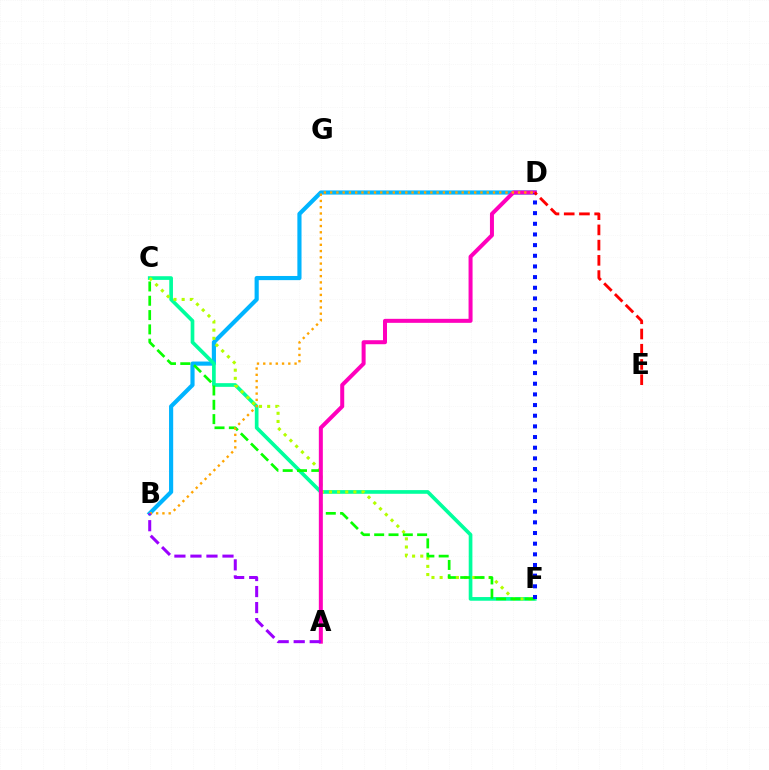{('B', 'D'): [{'color': '#00b5ff', 'line_style': 'solid', 'thickness': 2.99}, {'color': '#ffa500', 'line_style': 'dotted', 'thickness': 1.7}], ('C', 'F'): [{'color': '#00ff9d', 'line_style': 'solid', 'thickness': 2.65}, {'color': '#b3ff00', 'line_style': 'dotted', 'thickness': 2.21}, {'color': '#08ff00', 'line_style': 'dashed', 'thickness': 1.94}], ('A', 'D'): [{'color': '#ff00bd', 'line_style': 'solid', 'thickness': 2.88}], ('D', 'F'): [{'color': '#0010ff', 'line_style': 'dotted', 'thickness': 2.9}], ('A', 'B'): [{'color': '#9b00ff', 'line_style': 'dashed', 'thickness': 2.18}], ('D', 'E'): [{'color': '#ff0000', 'line_style': 'dashed', 'thickness': 2.07}]}